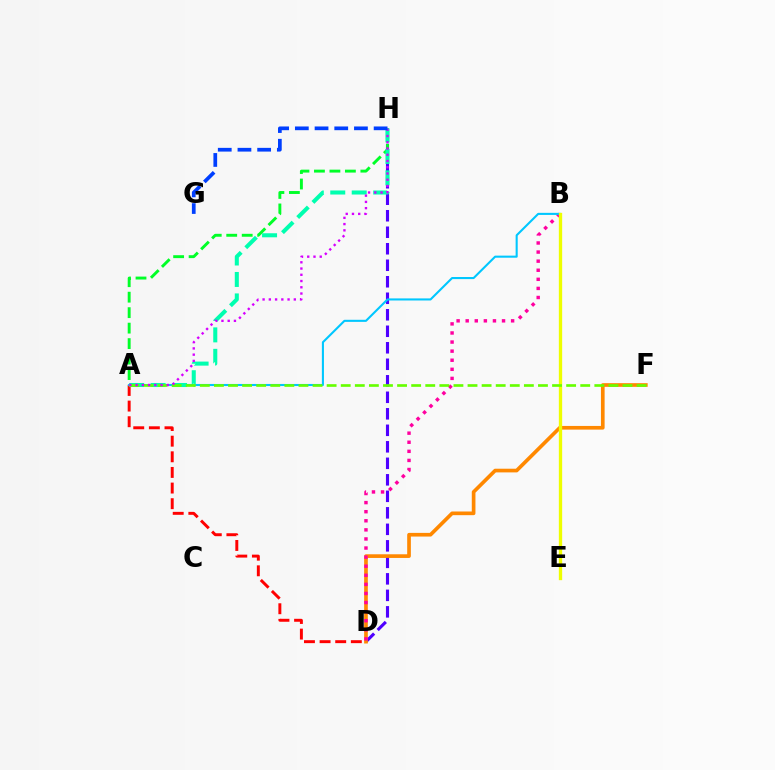{('D', 'H'): [{'color': '#4f00ff', 'line_style': 'dashed', 'thickness': 2.24}], ('A', 'H'): [{'color': '#00ff27', 'line_style': 'dashed', 'thickness': 2.1}, {'color': '#00ffaf', 'line_style': 'dashed', 'thickness': 2.91}, {'color': '#d600ff', 'line_style': 'dotted', 'thickness': 1.7}], ('D', 'F'): [{'color': '#ff8800', 'line_style': 'solid', 'thickness': 2.64}], ('B', 'D'): [{'color': '#ff00a0', 'line_style': 'dotted', 'thickness': 2.47}], ('A', 'D'): [{'color': '#ff0000', 'line_style': 'dashed', 'thickness': 2.12}], ('A', 'B'): [{'color': '#00c7ff', 'line_style': 'solid', 'thickness': 1.5}], ('B', 'E'): [{'color': '#eeff00', 'line_style': 'solid', 'thickness': 2.39}], ('A', 'F'): [{'color': '#66ff00', 'line_style': 'dashed', 'thickness': 1.91}], ('G', 'H'): [{'color': '#003fff', 'line_style': 'dashed', 'thickness': 2.68}]}